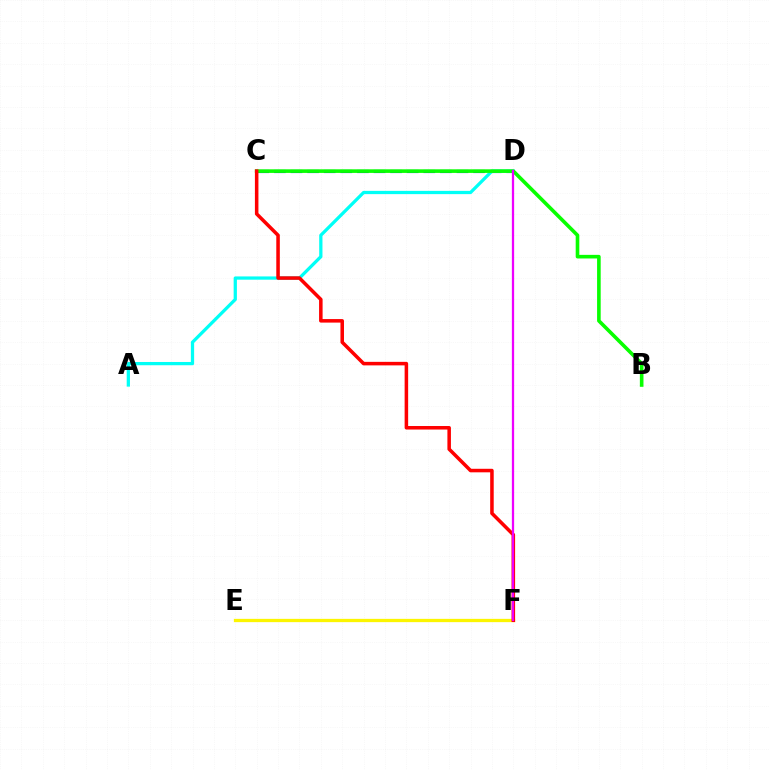{('C', 'D'): [{'color': '#0010ff', 'line_style': 'dashed', 'thickness': 2.25}], ('A', 'D'): [{'color': '#00fff6', 'line_style': 'solid', 'thickness': 2.35}], ('E', 'F'): [{'color': '#fcf500', 'line_style': 'solid', 'thickness': 2.36}], ('B', 'C'): [{'color': '#08ff00', 'line_style': 'solid', 'thickness': 2.6}], ('C', 'F'): [{'color': '#ff0000', 'line_style': 'solid', 'thickness': 2.54}], ('D', 'F'): [{'color': '#ee00ff', 'line_style': 'solid', 'thickness': 1.63}]}